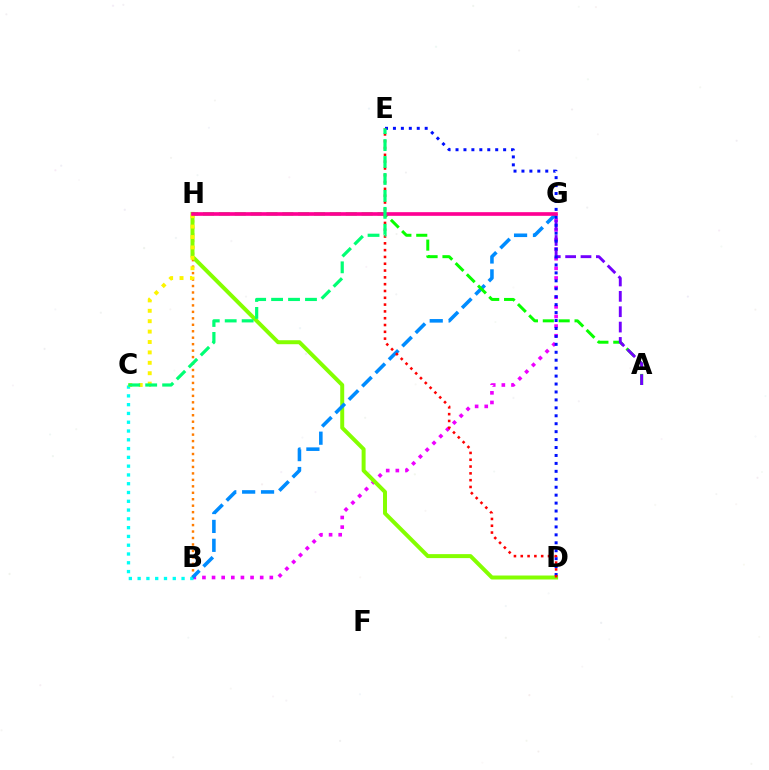{('B', 'H'): [{'color': '#ff7c00', 'line_style': 'dotted', 'thickness': 1.76}], ('B', 'G'): [{'color': '#ee00ff', 'line_style': 'dotted', 'thickness': 2.61}, {'color': '#008cff', 'line_style': 'dashed', 'thickness': 2.57}], ('B', 'C'): [{'color': '#00fff6', 'line_style': 'dotted', 'thickness': 2.39}], ('D', 'H'): [{'color': '#84ff00', 'line_style': 'solid', 'thickness': 2.86}], ('A', 'H'): [{'color': '#08ff00', 'line_style': 'dashed', 'thickness': 2.16}], ('A', 'G'): [{'color': '#7200ff', 'line_style': 'dashed', 'thickness': 2.09}], ('D', 'E'): [{'color': '#0010ff', 'line_style': 'dotted', 'thickness': 2.16}, {'color': '#ff0000', 'line_style': 'dotted', 'thickness': 1.85}], ('C', 'H'): [{'color': '#fcf500', 'line_style': 'dotted', 'thickness': 2.83}], ('G', 'H'): [{'color': '#ff0094', 'line_style': 'solid', 'thickness': 2.64}], ('C', 'E'): [{'color': '#00ff74', 'line_style': 'dashed', 'thickness': 2.3}]}